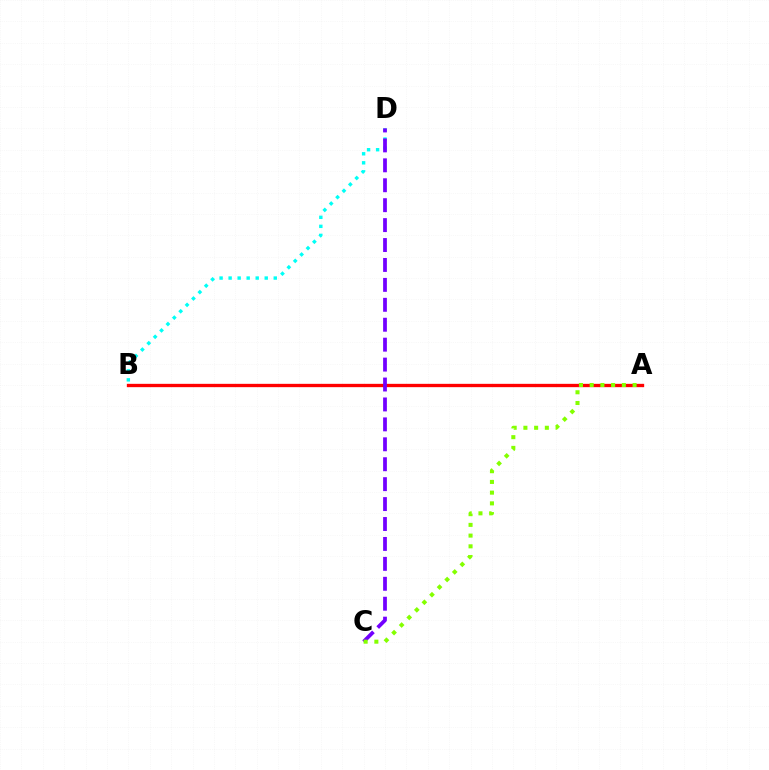{('A', 'B'): [{'color': '#ff0000', 'line_style': 'solid', 'thickness': 2.4}], ('B', 'D'): [{'color': '#00fff6', 'line_style': 'dotted', 'thickness': 2.45}], ('C', 'D'): [{'color': '#7200ff', 'line_style': 'dashed', 'thickness': 2.71}], ('A', 'C'): [{'color': '#84ff00', 'line_style': 'dotted', 'thickness': 2.91}]}